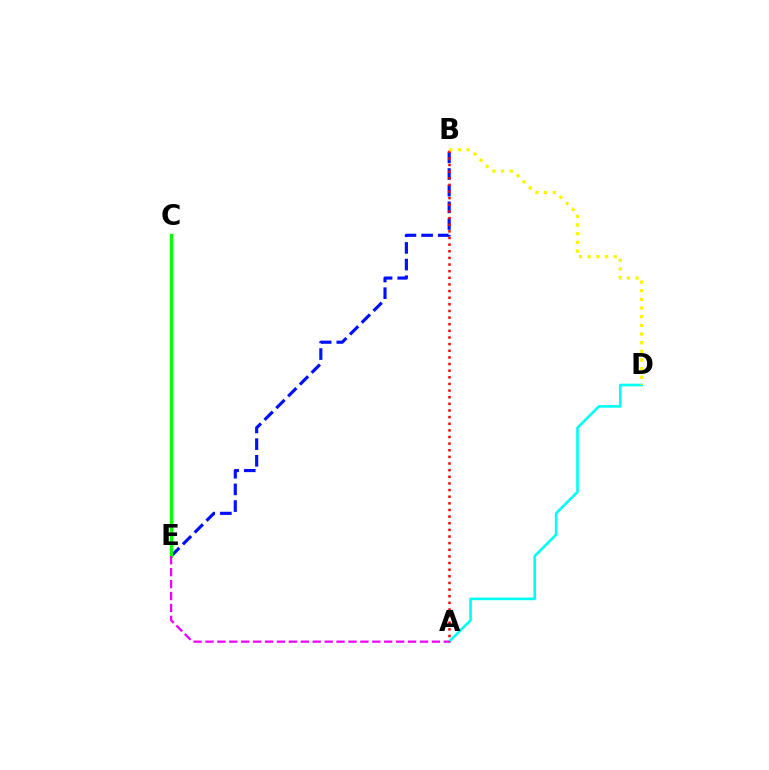{('A', 'D'): [{'color': '#00fff6', 'line_style': 'solid', 'thickness': 1.91}], ('B', 'E'): [{'color': '#0010ff', 'line_style': 'dashed', 'thickness': 2.26}], ('A', 'B'): [{'color': '#ff0000', 'line_style': 'dotted', 'thickness': 1.8}], ('B', 'D'): [{'color': '#fcf500', 'line_style': 'dotted', 'thickness': 2.35}], ('C', 'E'): [{'color': '#08ff00', 'line_style': 'solid', 'thickness': 2.44}], ('A', 'E'): [{'color': '#ee00ff', 'line_style': 'dashed', 'thickness': 1.62}]}